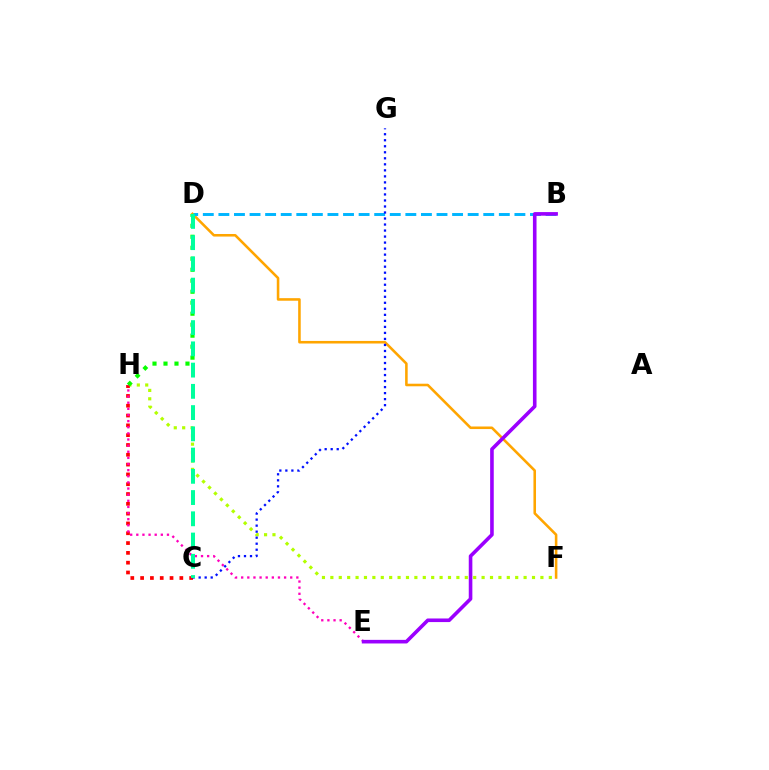{('F', 'H'): [{'color': '#b3ff00', 'line_style': 'dotted', 'thickness': 2.28}], ('D', 'F'): [{'color': '#ffa500', 'line_style': 'solid', 'thickness': 1.85}], ('B', 'D'): [{'color': '#00b5ff', 'line_style': 'dashed', 'thickness': 2.12}], ('C', 'H'): [{'color': '#ff0000', 'line_style': 'dotted', 'thickness': 2.67}], ('E', 'H'): [{'color': '#ff00bd', 'line_style': 'dotted', 'thickness': 1.67}], ('B', 'E'): [{'color': '#9b00ff', 'line_style': 'solid', 'thickness': 2.59}], ('D', 'H'): [{'color': '#08ff00', 'line_style': 'dotted', 'thickness': 2.99}], ('C', 'G'): [{'color': '#0010ff', 'line_style': 'dotted', 'thickness': 1.64}], ('C', 'D'): [{'color': '#00ff9d', 'line_style': 'dashed', 'thickness': 2.89}]}